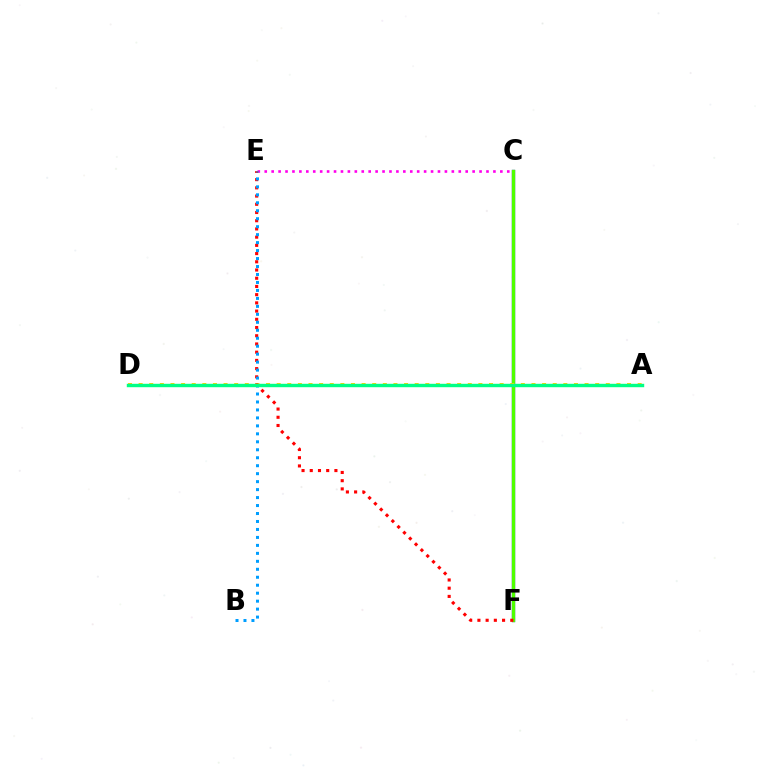{('C', 'E'): [{'color': '#ff00ed', 'line_style': 'dotted', 'thickness': 1.88}], ('C', 'F'): [{'color': '#3700ff', 'line_style': 'solid', 'thickness': 2.38}, {'color': '#4fff00', 'line_style': 'solid', 'thickness': 2.4}], ('A', 'D'): [{'color': '#ffd500', 'line_style': 'dotted', 'thickness': 2.88}, {'color': '#00ff86', 'line_style': 'solid', 'thickness': 2.46}], ('E', 'F'): [{'color': '#ff0000', 'line_style': 'dotted', 'thickness': 2.23}], ('B', 'E'): [{'color': '#009eff', 'line_style': 'dotted', 'thickness': 2.16}]}